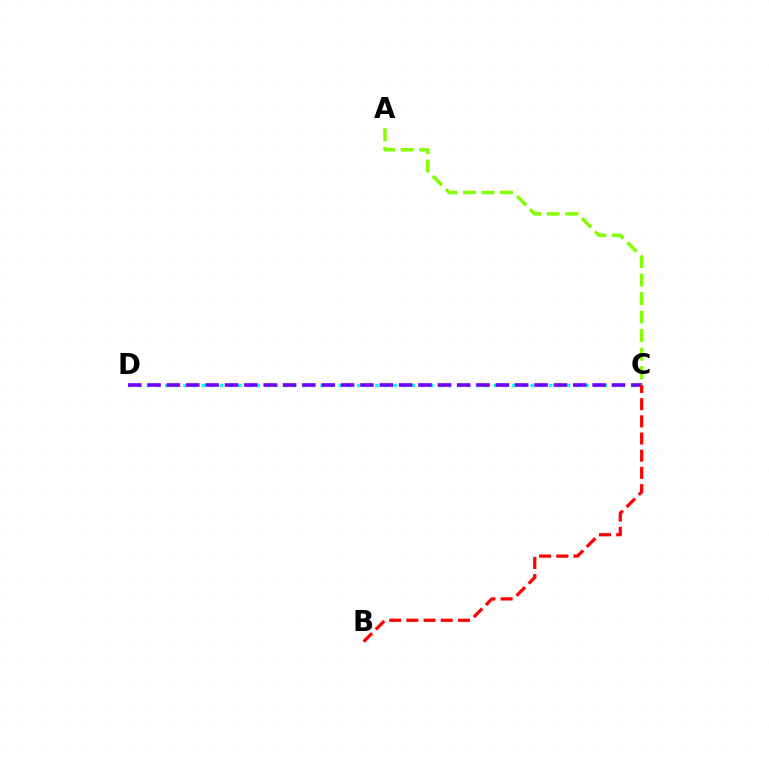{('C', 'D'): [{'color': '#00fff6', 'line_style': 'dotted', 'thickness': 2.48}, {'color': '#7200ff', 'line_style': 'dashed', 'thickness': 2.63}], ('B', 'C'): [{'color': '#ff0000', 'line_style': 'dashed', 'thickness': 2.34}], ('A', 'C'): [{'color': '#84ff00', 'line_style': 'dashed', 'thickness': 2.52}]}